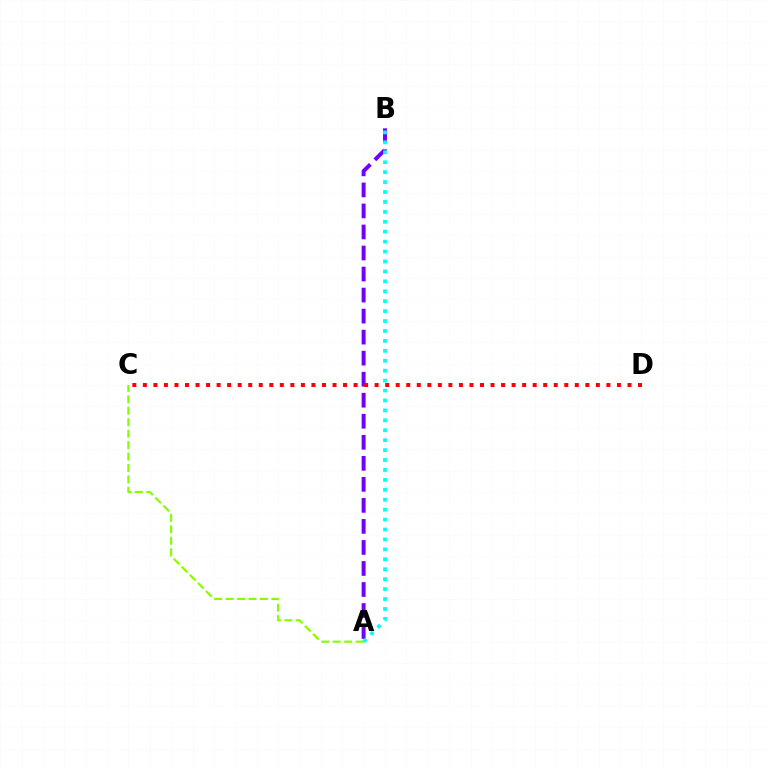{('A', 'B'): [{'color': '#7200ff', 'line_style': 'dashed', 'thickness': 2.86}, {'color': '#00fff6', 'line_style': 'dotted', 'thickness': 2.7}], ('C', 'D'): [{'color': '#ff0000', 'line_style': 'dotted', 'thickness': 2.86}], ('A', 'C'): [{'color': '#84ff00', 'line_style': 'dashed', 'thickness': 1.55}]}